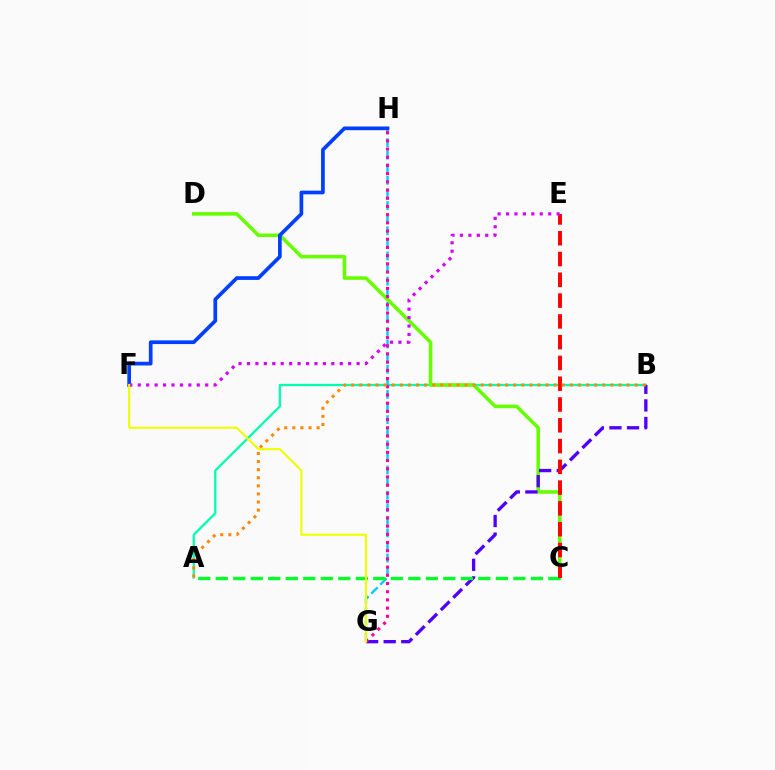{('A', 'B'): [{'color': '#00ffaf', 'line_style': 'solid', 'thickness': 1.65}, {'color': '#ff8800', 'line_style': 'dotted', 'thickness': 2.2}], ('G', 'H'): [{'color': '#00c7ff', 'line_style': 'dashed', 'thickness': 1.71}, {'color': '#ff00a0', 'line_style': 'dotted', 'thickness': 2.23}], ('C', 'D'): [{'color': '#66ff00', 'line_style': 'solid', 'thickness': 2.55}], ('B', 'G'): [{'color': '#4f00ff', 'line_style': 'dashed', 'thickness': 2.39}], ('A', 'C'): [{'color': '#00ff27', 'line_style': 'dashed', 'thickness': 2.38}], ('F', 'H'): [{'color': '#003fff', 'line_style': 'solid', 'thickness': 2.66}], ('C', 'E'): [{'color': '#ff0000', 'line_style': 'dashed', 'thickness': 2.82}], ('E', 'F'): [{'color': '#d600ff', 'line_style': 'dotted', 'thickness': 2.29}], ('F', 'G'): [{'color': '#eeff00', 'line_style': 'solid', 'thickness': 1.53}]}